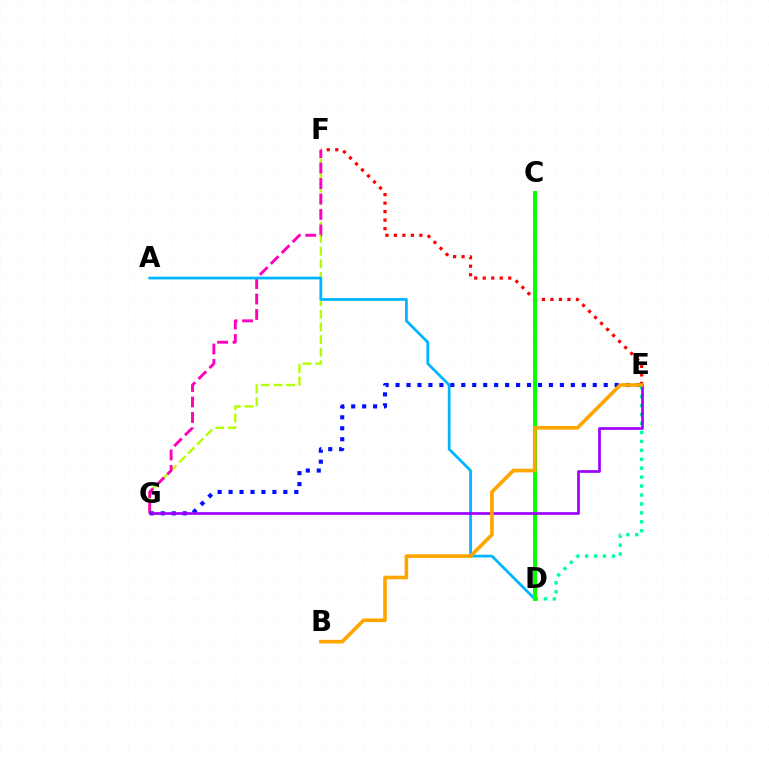{('D', 'E'): [{'color': '#00ff9d', 'line_style': 'dotted', 'thickness': 2.43}], ('F', 'G'): [{'color': '#b3ff00', 'line_style': 'dashed', 'thickness': 1.71}, {'color': '#ff00bd', 'line_style': 'dashed', 'thickness': 2.1}], ('A', 'D'): [{'color': '#00b5ff', 'line_style': 'solid', 'thickness': 1.98}], ('E', 'F'): [{'color': '#ff0000', 'line_style': 'dotted', 'thickness': 2.31}], ('E', 'G'): [{'color': '#0010ff', 'line_style': 'dotted', 'thickness': 2.98}, {'color': '#9b00ff', 'line_style': 'solid', 'thickness': 1.93}], ('C', 'D'): [{'color': '#08ff00', 'line_style': 'solid', 'thickness': 2.87}], ('B', 'E'): [{'color': '#ffa500', 'line_style': 'solid', 'thickness': 2.61}]}